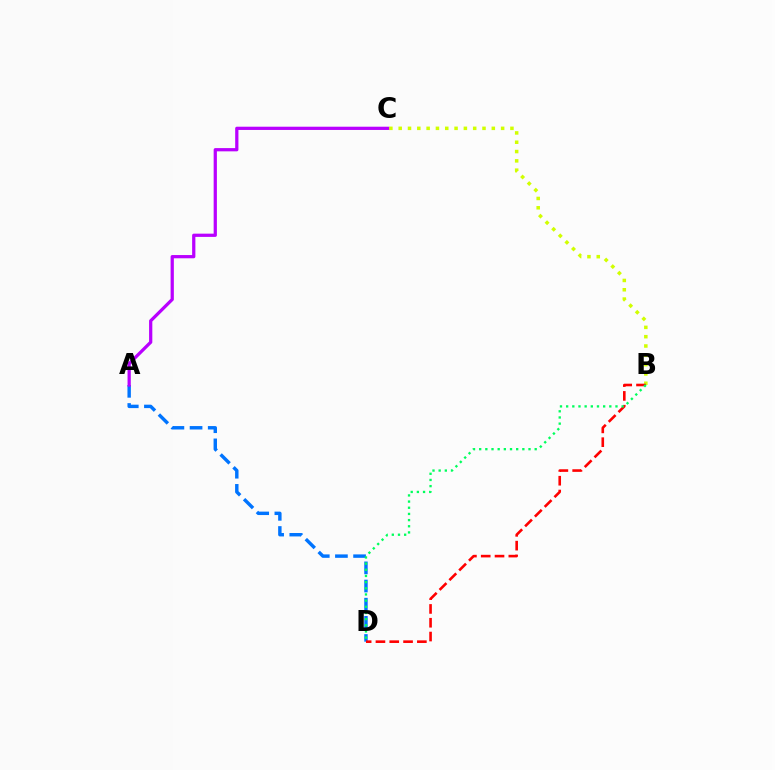{('B', 'C'): [{'color': '#d1ff00', 'line_style': 'dotted', 'thickness': 2.53}], ('A', 'D'): [{'color': '#0074ff', 'line_style': 'dashed', 'thickness': 2.47}], ('A', 'C'): [{'color': '#b900ff', 'line_style': 'solid', 'thickness': 2.33}], ('B', 'D'): [{'color': '#ff0000', 'line_style': 'dashed', 'thickness': 1.88}, {'color': '#00ff5c', 'line_style': 'dotted', 'thickness': 1.68}]}